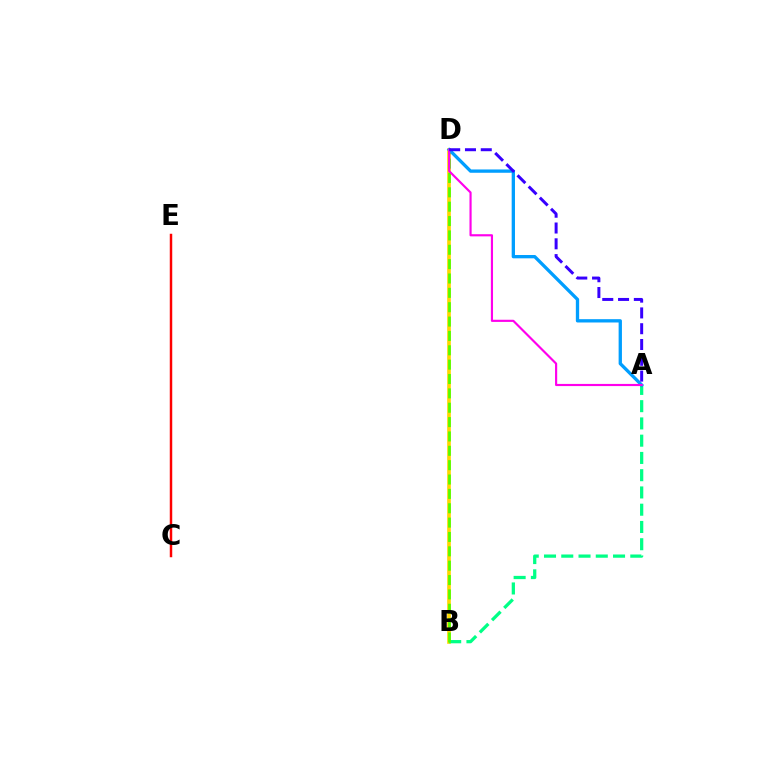{('B', 'D'): [{'color': '#ffd500', 'line_style': 'solid', 'thickness': 2.63}, {'color': '#4fff00', 'line_style': 'dashed', 'thickness': 1.95}], ('A', 'B'): [{'color': '#00ff86', 'line_style': 'dashed', 'thickness': 2.34}], ('C', 'E'): [{'color': '#ff0000', 'line_style': 'solid', 'thickness': 1.78}], ('A', 'D'): [{'color': '#009eff', 'line_style': 'solid', 'thickness': 2.38}, {'color': '#ff00ed', 'line_style': 'solid', 'thickness': 1.55}, {'color': '#3700ff', 'line_style': 'dashed', 'thickness': 2.15}]}